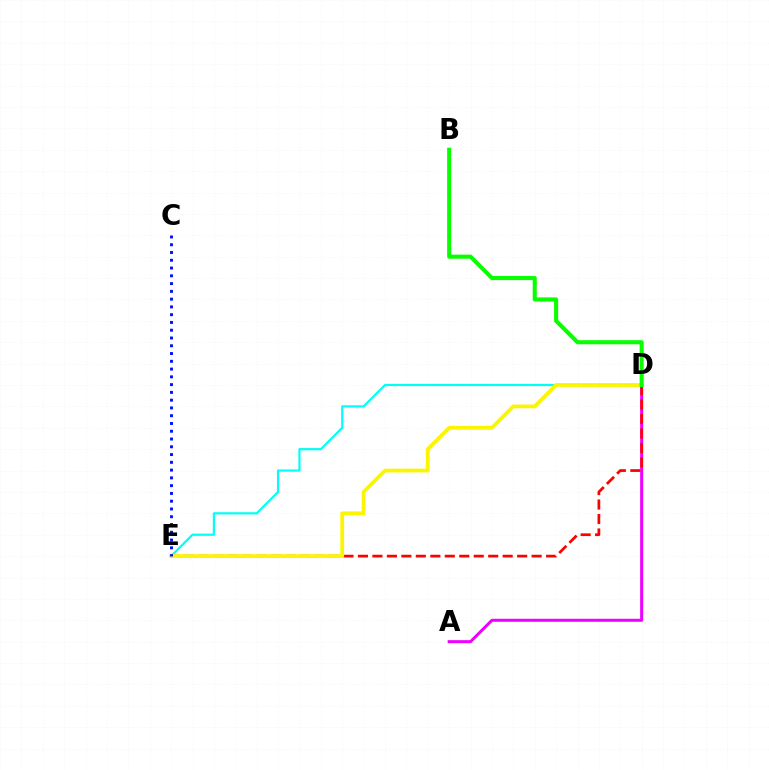{('A', 'D'): [{'color': '#ee00ff', 'line_style': 'solid', 'thickness': 2.16}], ('D', 'E'): [{'color': '#ff0000', 'line_style': 'dashed', 'thickness': 1.97}, {'color': '#00fff6', 'line_style': 'solid', 'thickness': 1.57}, {'color': '#fcf500', 'line_style': 'solid', 'thickness': 2.71}], ('C', 'E'): [{'color': '#0010ff', 'line_style': 'dotted', 'thickness': 2.11}], ('B', 'D'): [{'color': '#08ff00', 'line_style': 'solid', 'thickness': 2.93}]}